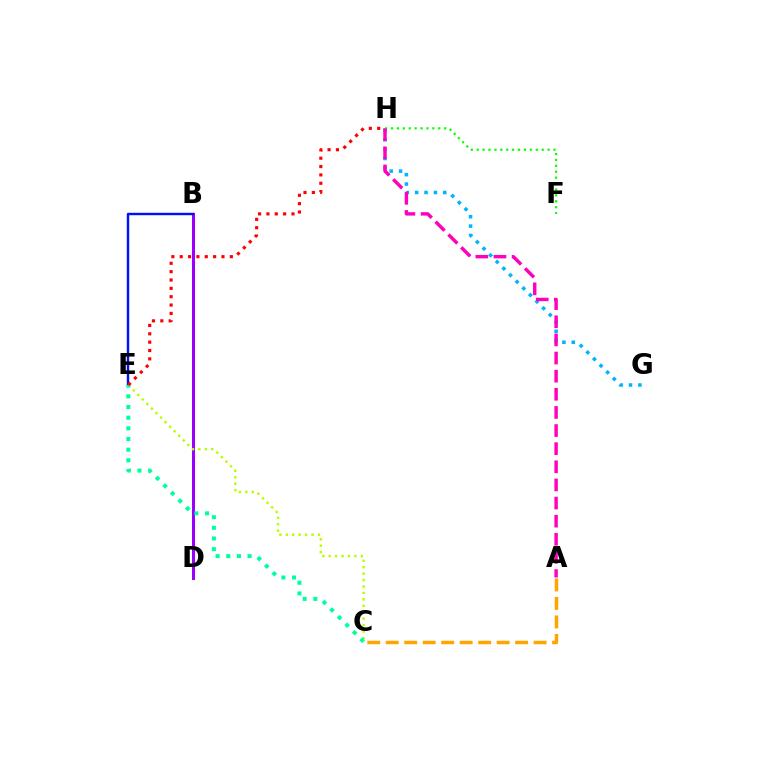{('G', 'H'): [{'color': '#00b5ff', 'line_style': 'dotted', 'thickness': 2.55}], ('B', 'D'): [{'color': '#9b00ff', 'line_style': 'solid', 'thickness': 2.17}], ('A', 'C'): [{'color': '#ffa500', 'line_style': 'dashed', 'thickness': 2.51}], ('F', 'H'): [{'color': '#08ff00', 'line_style': 'dotted', 'thickness': 1.61}], ('B', 'E'): [{'color': '#0010ff', 'line_style': 'solid', 'thickness': 1.74}], ('C', 'E'): [{'color': '#b3ff00', 'line_style': 'dotted', 'thickness': 1.75}, {'color': '#00ff9d', 'line_style': 'dotted', 'thickness': 2.9}], ('A', 'H'): [{'color': '#ff00bd', 'line_style': 'dashed', 'thickness': 2.46}], ('E', 'H'): [{'color': '#ff0000', 'line_style': 'dotted', 'thickness': 2.27}]}